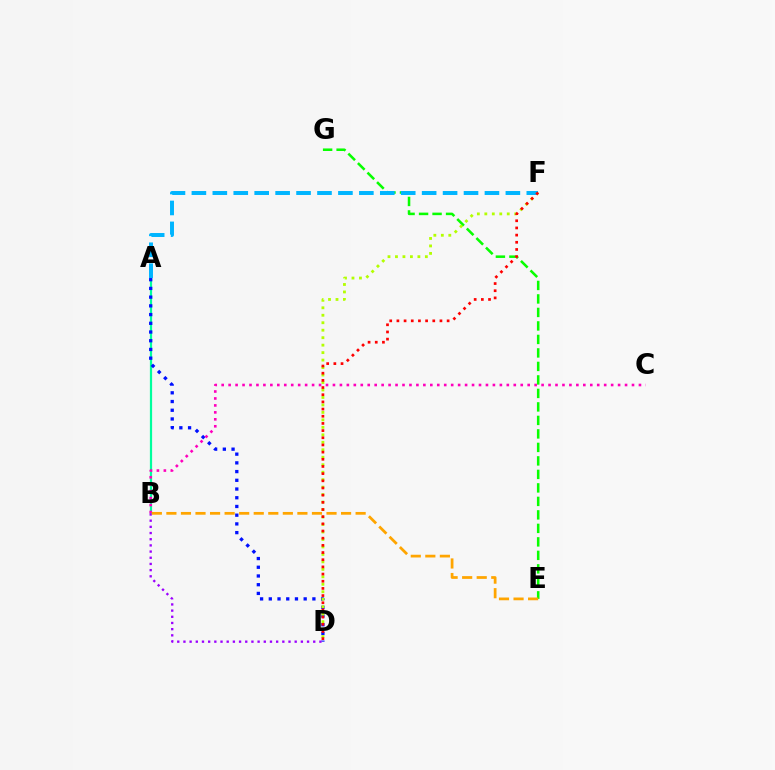{('A', 'B'): [{'color': '#00ff9d', 'line_style': 'solid', 'thickness': 1.6}], ('A', 'D'): [{'color': '#0010ff', 'line_style': 'dotted', 'thickness': 2.37}], ('E', 'G'): [{'color': '#08ff00', 'line_style': 'dashed', 'thickness': 1.83}], ('D', 'F'): [{'color': '#b3ff00', 'line_style': 'dotted', 'thickness': 2.03}, {'color': '#ff0000', 'line_style': 'dotted', 'thickness': 1.95}], ('B', 'D'): [{'color': '#9b00ff', 'line_style': 'dotted', 'thickness': 1.68}], ('B', 'C'): [{'color': '#ff00bd', 'line_style': 'dotted', 'thickness': 1.89}], ('B', 'E'): [{'color': '#ffa500', 'line_style': 'dashed', 'thickness': 1.98}], ('A', 'F'): [{'color': '#00b5ff', 'line_style': 'dashed', 'thickness': 2.84}]}